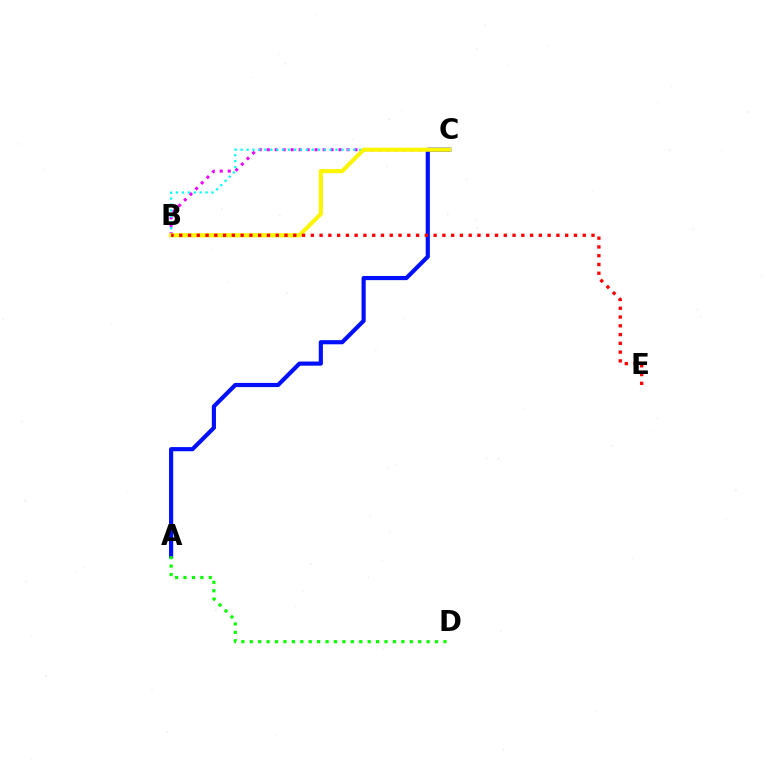{('B', 'C'): [{'color': '#ee00ff', 'line_style': 'dotted', 'thickness': 2.17}, {'color': '#00fff6', 'line_style': 'dotted', 'thickness': 1.61}, {'color': '#fcf500', 'line_style': 'solid', 'thickness': 2.96}], ('A', 'C'): [{'color': '#0010ff', 'line_style': 'solid', 'thickness': 2.99}], ('A', 'D'): [{'color': '#08ff00', 'line_style': 'dotted', 'thickness': 2.29}], ('B', 'E'): [{'color': '#ff0000', 'line_style': 'dotted', 'thickness': 2.38}]}